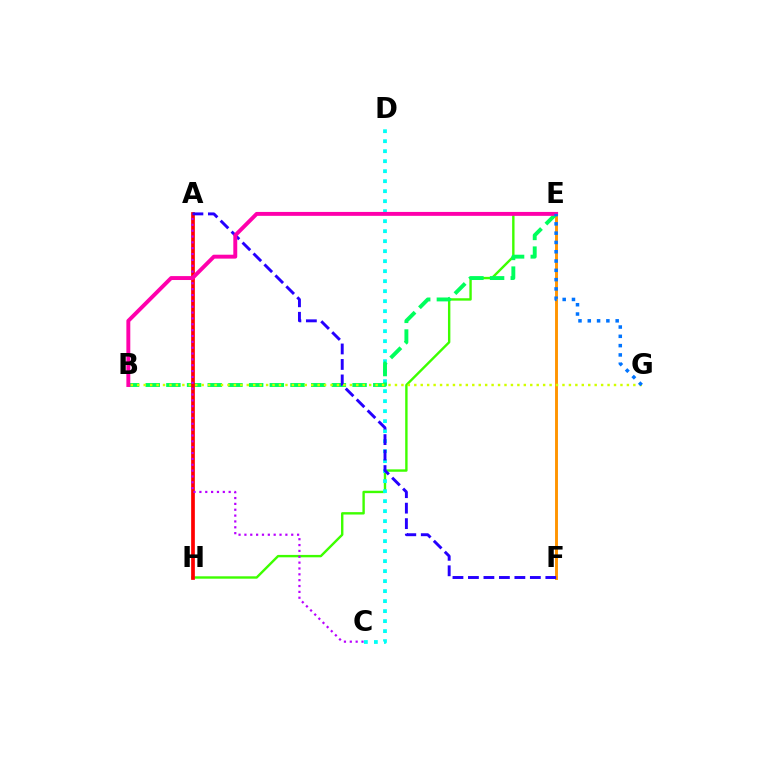{('E', 'H'): [{'color': '#3dff00', 'line_style': 'solid', 'thickness': 1.73}], ('E', 'F'): [{'color': '#ff9400', 'line_style': 'solid', 'thickness': 2.1}], ('C', 'D'): [{'color': '#00fff6', 'line_style': 'dotted', 'thickness': 2.72}], ('B', 'E'): [{'color': '#00ff5c', 'line_style': 'dashed', 'thickness': 2.81}, {'color': '#ff00ac', 'line_style': 'solid', 'thickness': 2.82}], ('A', 'H'): [{'color': '#ff0000', 'line_style': 'solid', 'thickness': 2.67}], ('A', 'F'): [{'color': '#2500ff', 'line_style': 'dashed', 'thickness': 2.1}], ('A', 'C'): [{'color': '#b900ff', 'line_style': 'dotted', 'thickness': 1.59}], ('B', 'G'): [{'color': '#d1ff00', 'line_style': 'dotted', 'thickness': 1.75}], ('E', 'G'): [{'color': '#0074ff', 'line_style': 'dotted', 'thickness': 2.53}]}